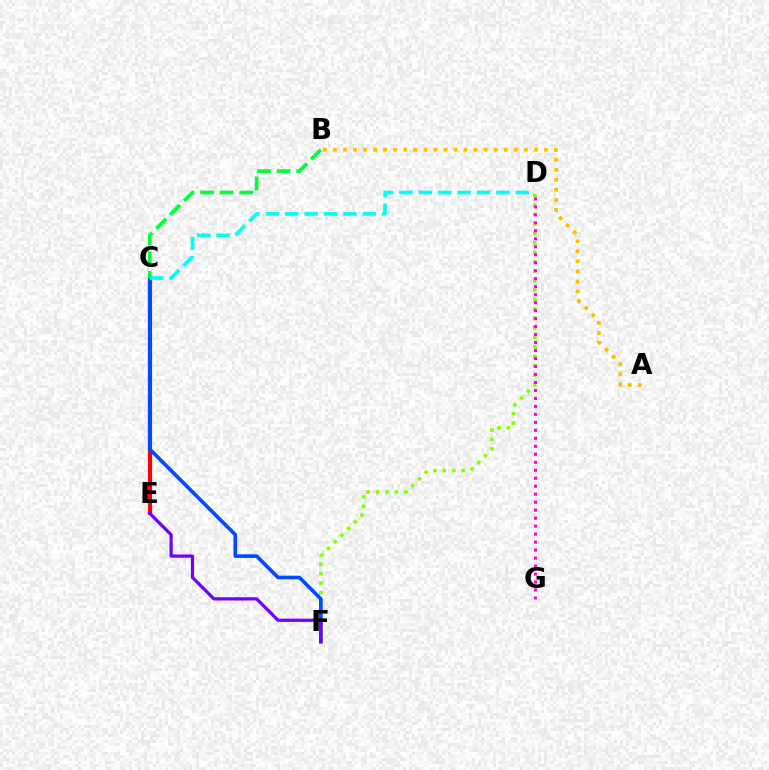{('D', 'F'): [{'color': '#84ff00', 'line_style': 'dotted', 'thickness': 2.57}], ('A', 'B'): [{'color': '#ffbd00', 'line_style': 'dotted', 'thickness': 2.73}], ('C', 'E'): [{'color': '#ff0000', 'line_style': 'solid', 'thickness': 2.98}], ('D', 'G'): [{'color': '#ff00cf', 'line_style': 'dotted', 'thickness': 2.17}], ('C', 'F'): [{'color': '#004bff', 'line_style': 'solid', 'thickness': 2.63}], ('E', 'F'): [{'color': '#7200ff', 'line_style': 'solid', 'thickness': 2.32}], ('C', 'D'): [{'color': '#00fff6', 'line_style': 'dashed', 'thickness': 2.63}], ('B', 'C'): [{'color': '#00ff39', 'line_style': 'dashed', 'thickness': 2.66}]}